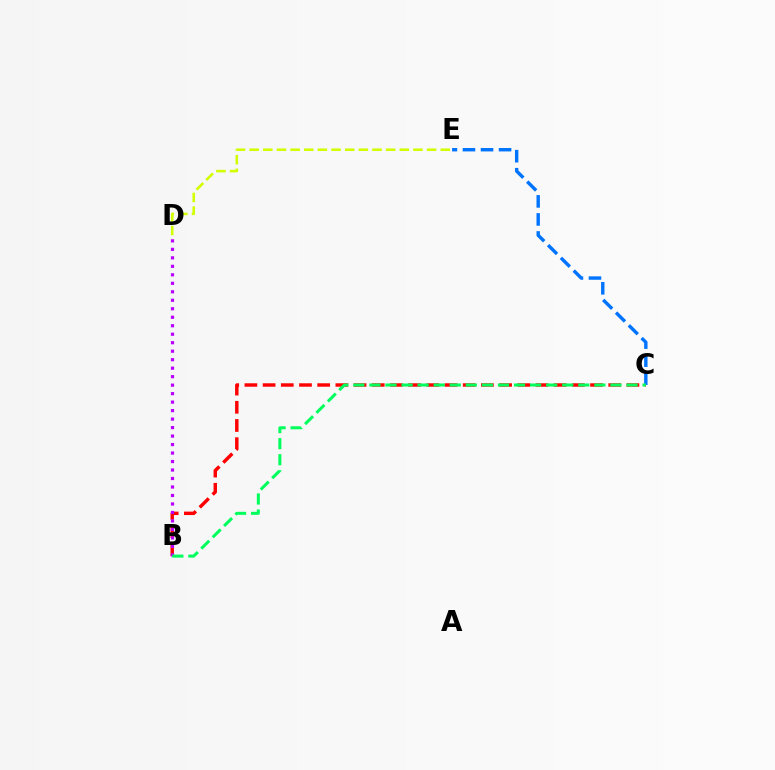{('B', 'C'): [{'color': '#ff0000', 'line_style': 'dashed', 'thickness': 2.47}, {'color': '#00ff5c', 'line_style': 'dashed', 'thickness': 2.18}], ('B', 'D'): [{'color': '#b900ff', 'line_style': 'dotted', 'thickness': 2.31}], ('D', 'E'): [{'color': '#d1ff00', 'line_style': 'dashed', 'thickness': 1.85}], ('C', 'E'): [{'color': '#0074ff', 'line_style': 'dashed', 'thickness': 2.45}]}